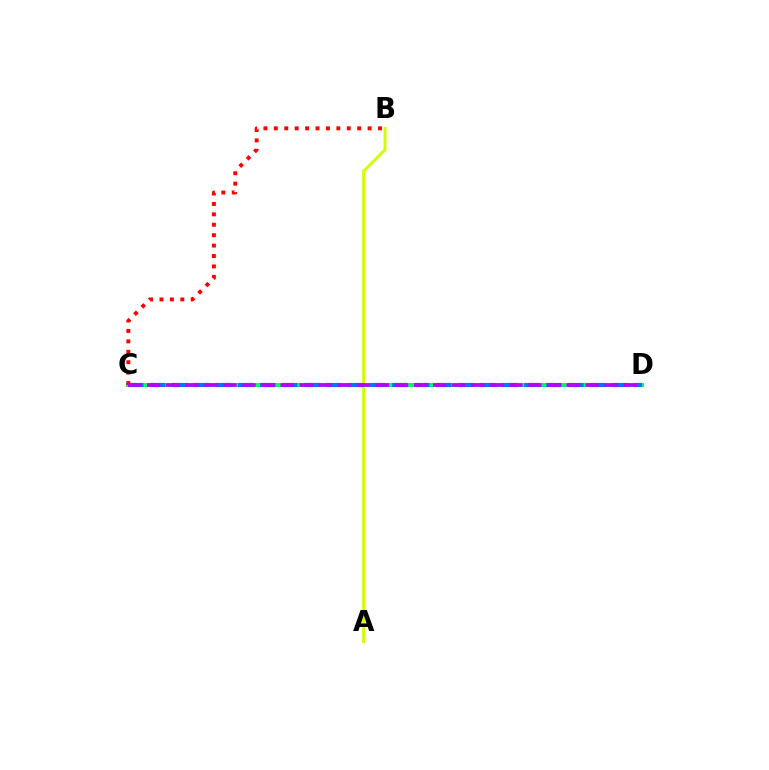{('A', 'B'): [{'color': '#d1ff00', 'line_style': 'solid', 'thickness': 2.11}], ('C', 'D'): [{'color': '#00ff5c', 'line_style': 'solid', 'thickness': 2.89}, {'color': '#0074ff', 'line_style': 'dashed', 'thickness': 2.99}, {'color': '#b900ff', 'line_style': 'dashed', 'thickness': 2.59}], ('B', 'C'): [{'color': '#ff0000', 'line_style': 'dotted', 'thickness': 2.83}]}